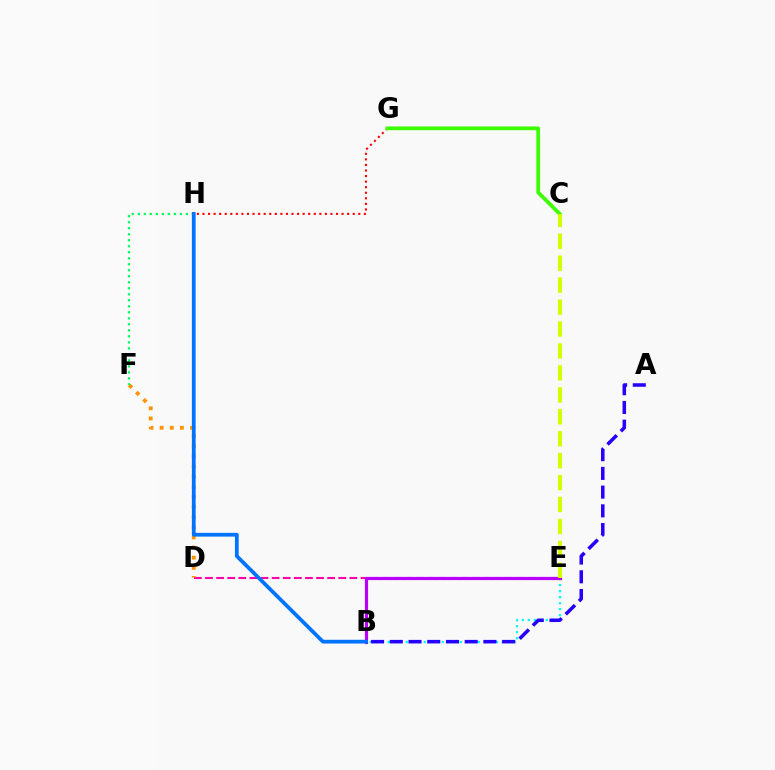{('B', 'E'): [{'color': '#00fff6', 'line_style': 'dotted', 'thickness': 1.63}, {'color': '#b900ff', 'line_style': 'solid', 'thickness': 2.29}], ('D', 'E'): [{'color': '#ff00ac', 'line_style': 'dashed', 'thickness': 1.51}], ('G', 'H'): [{'color': '#ff0000', 'line_style': 'dotted', 'thickness': 1.51}], ('D', 'F'): [{'color': '#ff9400', 'line_style': 'dotted', 'thickness': 2.75}], ('A', 'B'): [{'color': '#2500ff', 'line_style': 'dashed', 'thickness': 2.54}], ('F', 'H'): [{'color': '#00ff5c', 'line_style': 'dotted', 'thickness': 1.63}], ('C', 'G'): [{'color': '#3dff00', 'line_style': 'solid', 'thickness': 2.71}], ('B', 'H'): [{'color': '#0074ff', 'line_style': 'solid', 'thickness': 2.71}], ('C', 'E'): [{'color': '#d1ff00', 'line_style': 'dashed', 'thickness': 2.98}]}